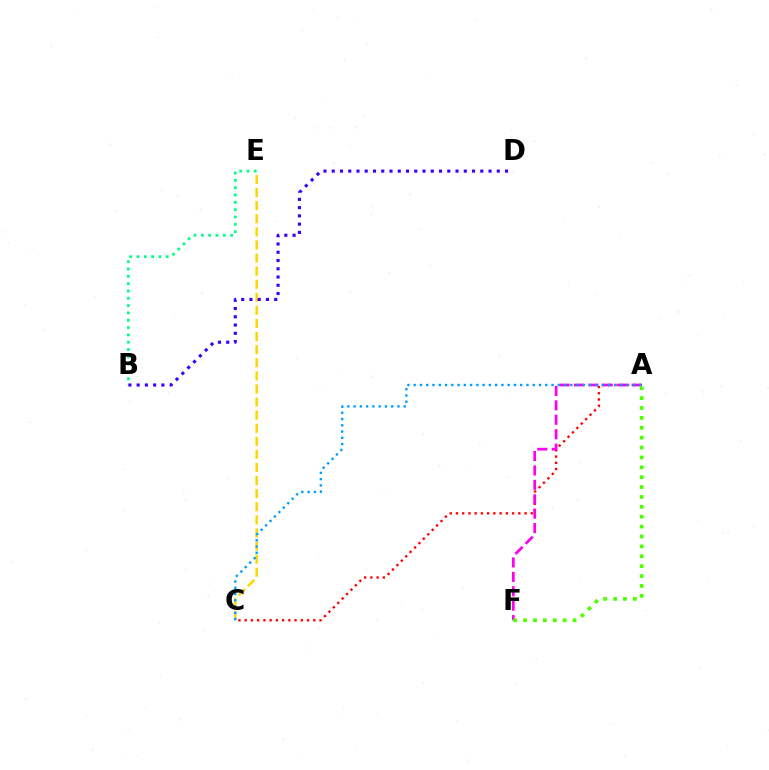{('C', 'E'): [{'color': '#ffd500', 'line_style': 'dashed', 'thickness': 1.78}], ('A', 'C'): [{'color': '#ff0000', 'line_style': 'dotted', 'thickness': 1.69}, {'color': '#009eff', 'line_style': 'dotted', 'thickness': 1.7}], ('A', 'F'): [{'color': '#ff00ed', 'line_style': 'dashed', 'thickness': 1.96}, {'color': '#4fff00', 'line_style': 'dotted', 'thickness': 2.69}], ('B', 'E'): [{'color': '#00ff86', 'line_style': 'dotted', 'thickness': 1.99}], ('B', 'D'): [{'color': '#3700ff', 'line_style': 'dotted', 'thickness': 2.24}]}